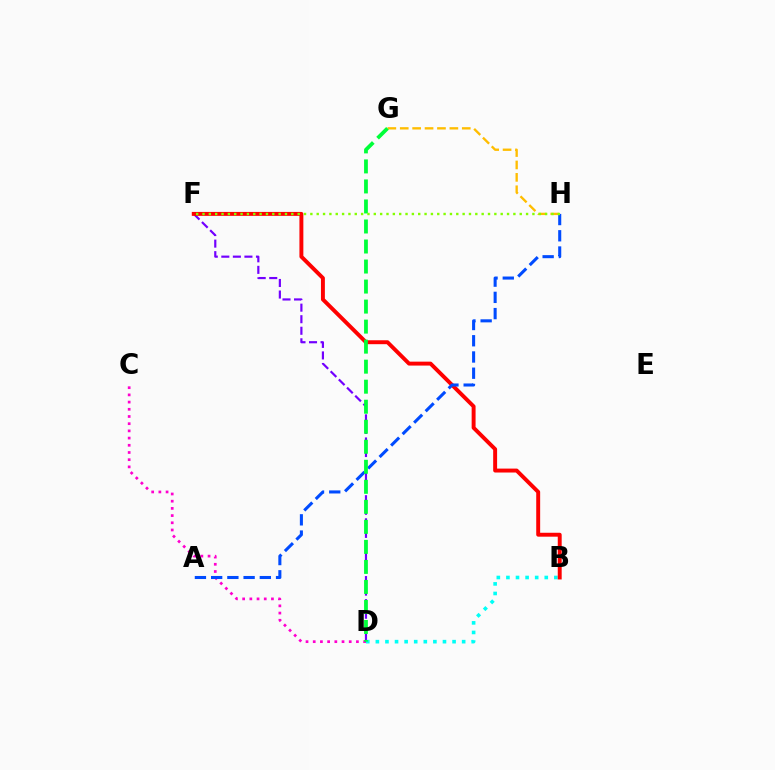{('C', 'D'): [{'color': '#ff00cf', 'line_style': 'dotted', 'thickness': 1.96}], ('D', 'F'): [{'color': '#7200ff', 'line_style': 'dashed', 'thickness': 1.57}], ('B', 'D'): [{'color': '#00fff6', 'line_style': 'dotted', 'thickness': 2.6}], ('B', 'F'): [{'color': '#ff0000', 'line_style': 'solid', 'thickness': 2.83}], ('A', 'H'): [{'color': '#004bff', 'line_style': 'dashed', 'thickness': 2.2}], ('G', 'H'): [{'color': '#ffbd00', 'line_style': 'dashed', 'thickness': 1.69}], ('D', 'G'): [{'color': '#00ff39', 'line_style': 'dashed', 'thickness': 2.72}], ('F', 'H'): [{'color': '#84ff00', 'line_style': 'dotted', 'thickness': 1.72}]}